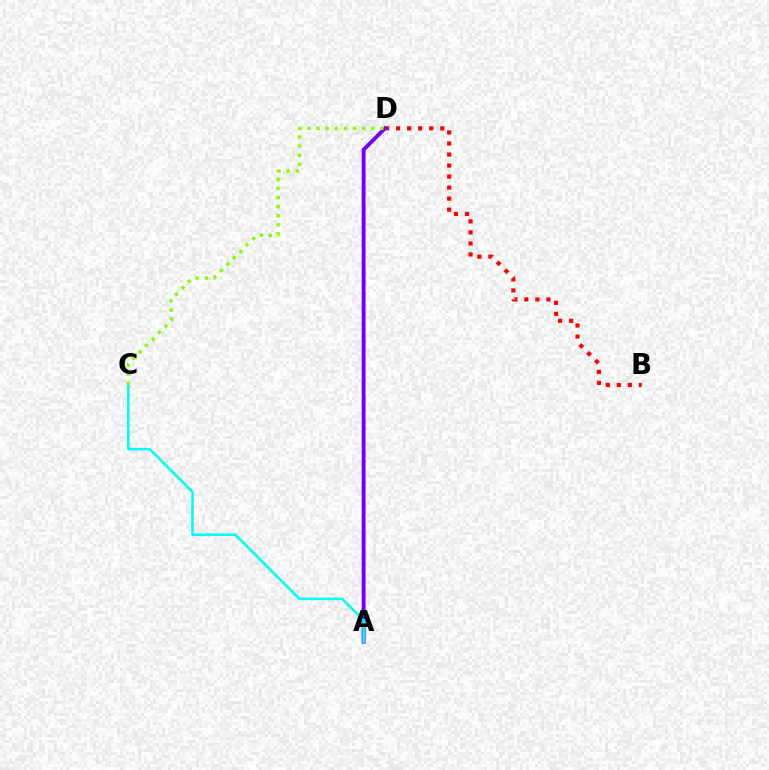{('B', 'D'): [{'color': '#ff0000', 'line_style': 'dotted', 'thickness': 3.0}], ('A', 'D'): [{'color': '#7200ff', 'line_style': 'solid', 'thickness': 2.8}], ('A', 'C'): [{'color': '#00fff6', 'line_style': 'solid', 'thickness': 1.88}], ('C', 'D'): [{'color': '#84ff00', 'line_style': 'dotted', 'thickness': 2.47}]}